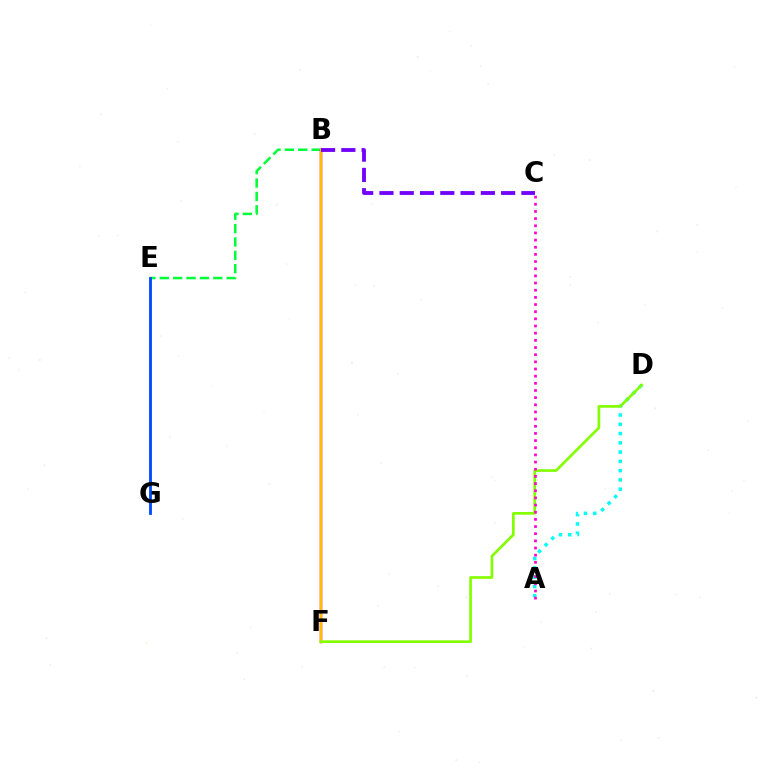{('B', 'E'): [{'color': '#00ff39', 'line_style': 'dashed', 'thickness': 1.82}], ('E', 'G'): [{'color': '#004bff', 'line_style': 'solid', 'thickness': 2.03}], ('A', 'D'): [{'color': '#00fff6', 'line_style': 'dotted', 'thickness': 2.52}], ('B', 'F'): [{'color': '#ff0000', 'line_style': 'solid', 'thickness': 1.79}, {'color': '#ffbd00', 'line_style': 'solid', 'thickness': 1.64}], ('D', 'F'): [{'color': '#84ff00', 'line_style': 'solid', 'thickness': 1.94}], ('B', 'C'): [{'color': '#7200ff', 'line_style': 'dashed', 'thickness': 2.75}], ('A', 'C'): [{'color': '#ff00cf', 'line_style': 'dotted', 'thickness': 1.95}]}